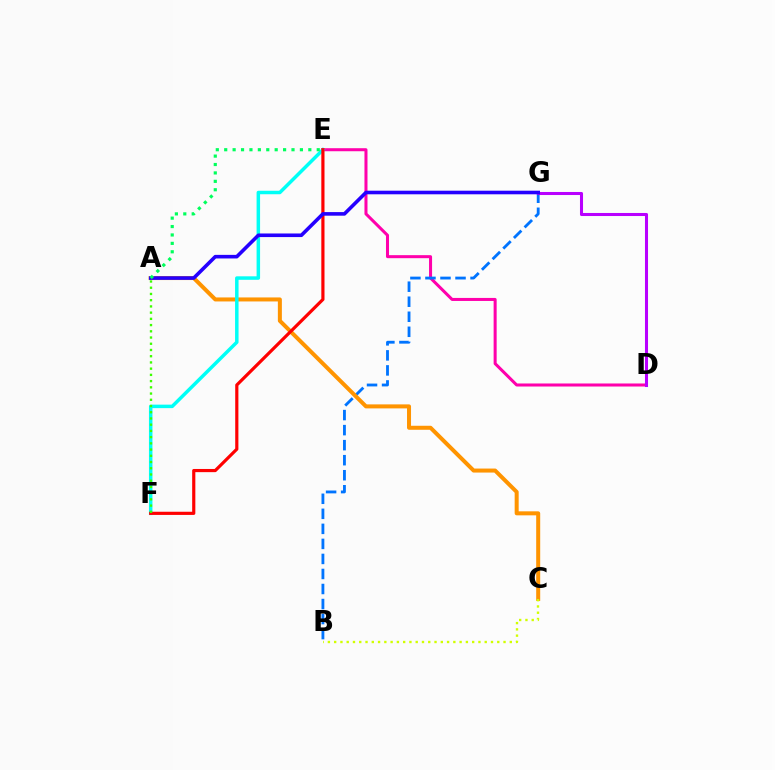{('D', 'E'): [{'color': '#ff00ac', 'line_style': 'solid', 'thickness': 2.18}], ('B', 'G'): [{'color': '#0074ff', 'line_style': 'dashed', 'thickness': 2.04}], ('A', 'C'): [{'color': '#ff9400', 'line_style': 'solid', 'thickness': 2.89}], ('D', 'G'): [{'color': '#b900ff', 'line_style': 'solid', 'thickness': 2.2}], ('E', 'F'): [{'color': '#00fff6', 'line_style': 'solid', 'thickness': 2.51}, {'color': '#ff0000', 'line_style': 'solid', 'thickness': 2.29}], ('B', 'C'): [{'color': '#d1ff00', 'line_style': 'dotted', 'thickness': 1.7}], ('A', 'F'): [{'color': '#3dff00', 'line_style': 'dotted', 'thickness': 1.69}], ('A', 'G'): [{'color': '#2500ff', 'line_style': 'solid', 'thickness': 2.59}], ('A', 'E'): [{'color': '#00ff5c', 'line_style': 'dotted', 'thickness': 2.29}]}